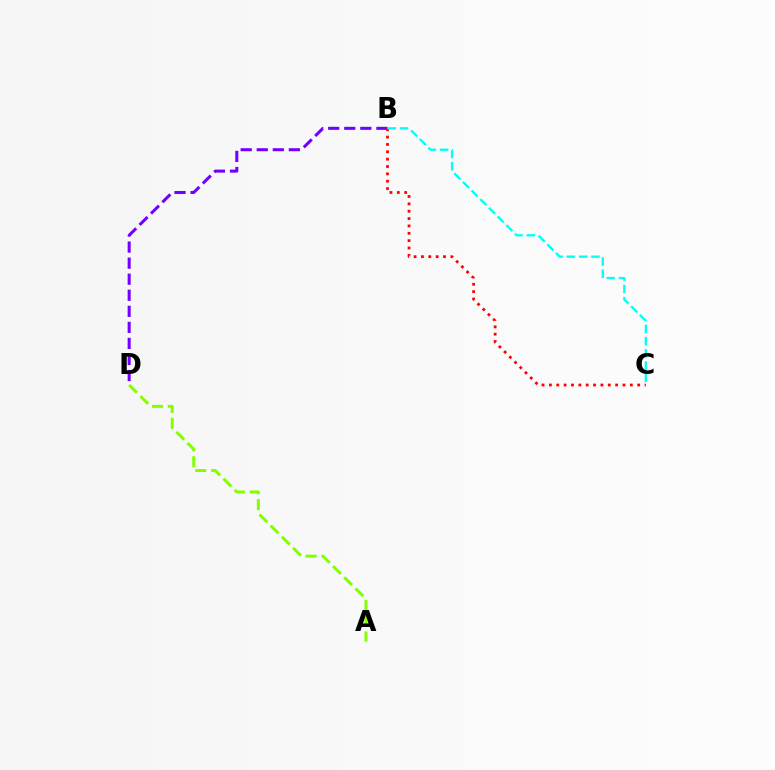{('B', 'D'): [{'color': '#7200ff', 'line_style': 'dashed', 'thickness': 2.18}], ('B', 'C'): [{'color': '#ff0000', 'line_style': 'dotted', 'thickness': 2.0}, {'color': '#00fff6', 'line_style': 'dashed', 'thickness': 1.66}], ('A', 'D'): [{'color': '#84ff00', 'line_style': 'dashed', 'thickness': 2.15}]}